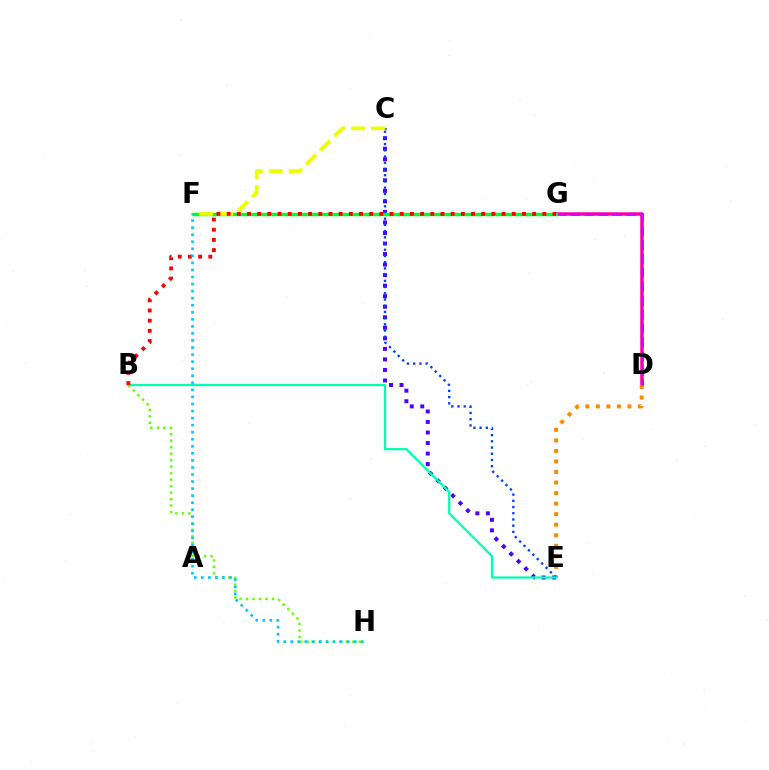{('D', 'G'): [{'color': '#ff00a0', 'line_style': 'solid', 'thickness': 2.54}, {'color': '#d600ff', 'line_style': 'dashed', 'thickness': 1.89}], ('D', 'E'): [{'color': '#ff8800', 'line_style': 'dotted', 'thickness': 2.86}], ('C', 'E'): [{'color': '#4f00ff', 'line_style': 'dotted', 'thickness': 2.86}, {'color': '#003fff', 'line_style': 'dotted', 'thickness': 1.69}], ('B', 'E'): [{'color': '#00ffaf', 'line_style': 'solid', 'thickness': 1.62}], ('F', 'G'): [{'color': '#00ff27', 'line_style': 'solid', 'thickness': 2.48}], ('B', 'H'): [{'color': '#66ff00', 'line_style': 'dotted', 'thickness': 1.77}], ('C', 'F'): [{'color': '#eeff00', 'line_style': 'dashed', 'thickness': 2.72}], ('B', 'G'): [{'color': '#ff0000', 'line_style': 'dotted', 'thickness': 2.77}], ('F', 'H'): [{'color': '#00c7ff', 'line_style': 'dotted', 'thickness': 1.92}]}